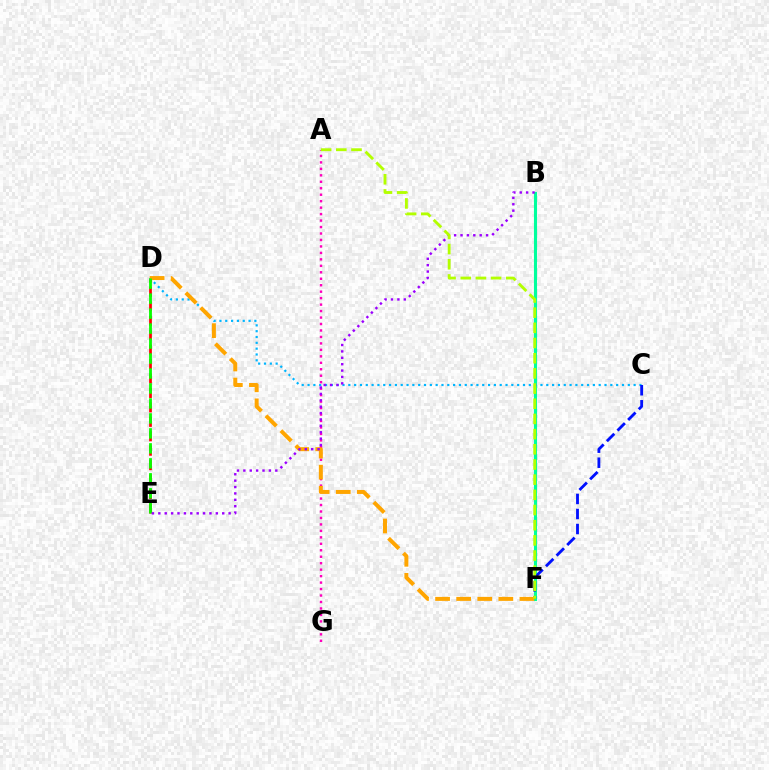{('D', 'E'): [{'color': '#ff0000', 'line_style': 'dashed', 'thickness': 1.96}, {'color': '#08ff00', 'line_style': 'dashed', 'thickness': 2.03}], ('B', 'F'): [{'color': '#00ff9d', 'line_style': 'solid', 'thickness': 2.24}], ('C', 'D'): [{'color': '#00b5ff', 'line_style': 'dotted', 'thickness': 1.58}], ('A', 'G'): [{'color': '#ff00bd', 'line_style': 'dotted', 'thickness': 1.76}], ('C', 'F'): [{'color': '#0010ff', 'line_style': 'dashed', 'thickness': 2.04}], ('D', 'F'): [{'color': '#ffa500', 'line_style': 'dashed', 'thickness': 2.86}], ('B', 'E'): [{'color': '#9b00ff', 'line_style': 'dotted', 'thickness': 1.74}], ('A', 'F'): [{'color': '#b3ff00', 'line_style': 'dashed', 'thickness': 2.06}]}